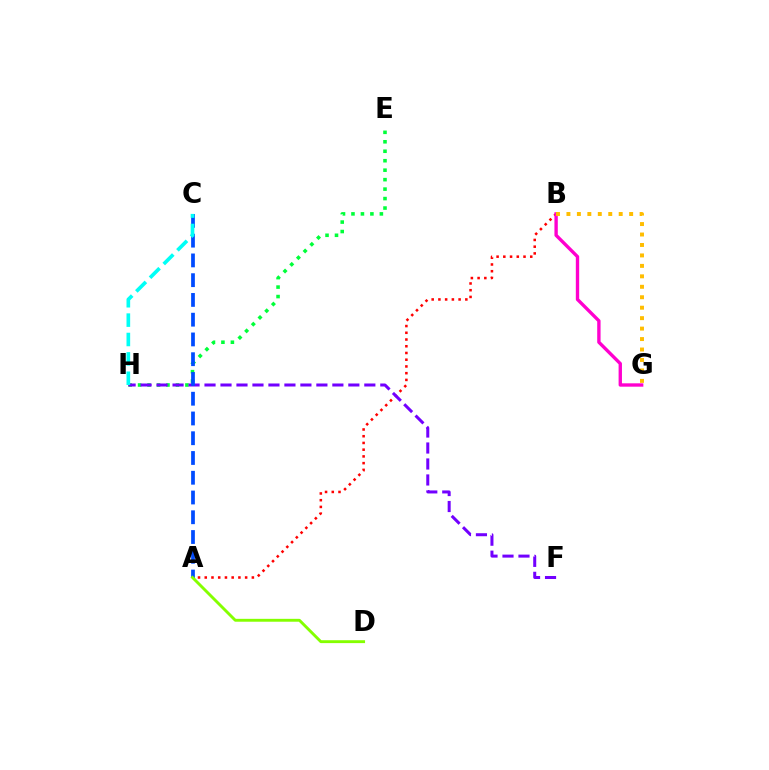{('A', 'B'): [{'color': '#ff0000', 'line_style': 'dotted', 'thickness': 1.83}], ('E', 'H'): [{'color': '#00ff39', 'line_style': 'dotted', 'thickness': 2.57}], ('B', 'G'): [{'color': '#ff00cf', 'line_style': 'solid', 'thickness': 2.42}, {'color': '#ffbd00', 'line_style': 'dotted', 'thickness': 2.84}], ('F', 'H'): [{'color': '#7200ff', 'line_style': 'dashed', 'thickness': 2.17}], ('A', 'C'): [{'color': '#004bff', 'line_style': 'dashed', 'thickness': 2.68}], ('C', 'H'): [{'color': '#00fff6', 'line_style': 'dashed', 'thickness': 2.63}], ('A', 'D'): [{'color': '#84ff00', 'line_style': 'solid', 'thickness': 2.08}]}